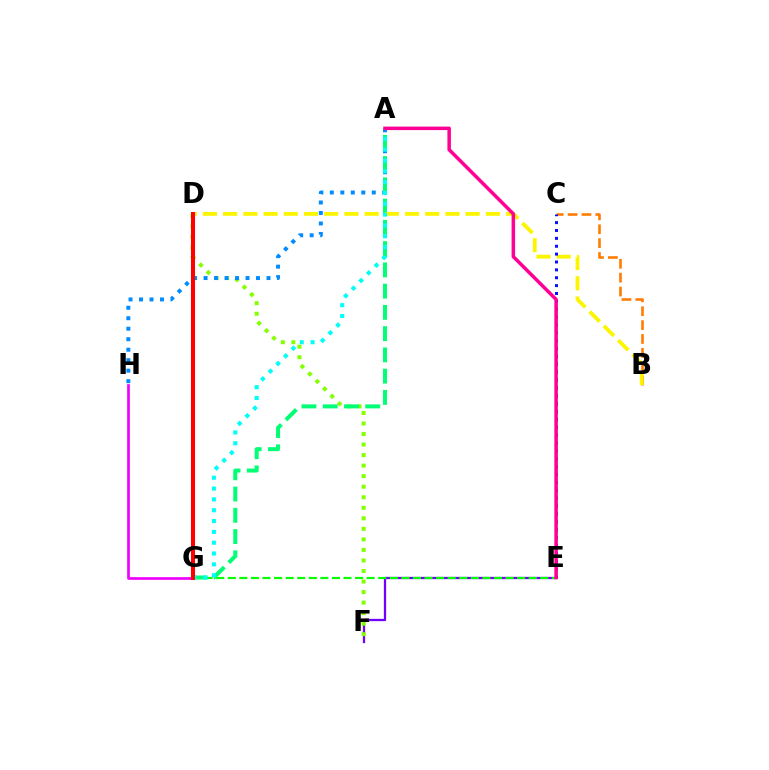{('E', 'F'): [{'color': '#7200ff', 'line_style': 'solid', 'thickness': 1.64}], ('E', 'G'): [{'color': '#08ff00', 'line_style': 'dashed', 'thickness': 1.57}], ('D', 'F'): [{'color': '#84ff00', 'line_style': 'dotted', 'thickness': 2.86}], ('A', 'H'): [{'color': '#008cff', 'line_style': 'dotted', 'thickness': 2.85}], ('A', 'G'): [{'color': '#00ff74', 'line_style': 'dashed', 'thickness': 2.89}, {'color': '#00fff6', 'line_style': 'dotted', 'thickness': 2.94}], ('G', 'H'): [{'color': '#ee00ff', 'line_style': 'solid', 'thickness': 1.94}], ('B', 'C'): [{'color': '#ff7c00', 'line_style': 'dashed', 'thickness': 1.89}], ('B', 'D'): [{'color': '#fcf500', 'line_style': 'dashed', 'thickness': 2.75}], ('C', 'E'): [{'color': '#0010ff', 'line_style': 'dotted', 'thickness': 2.14}], ('A', 'E'): [{'color': '#ff0094', 'line_style': 'solid', 'thickness': 2.52}], ('D', 'G'): [{'color': '#ff0000', 'line_style': 'solid', 'thickness': 2.92}]}